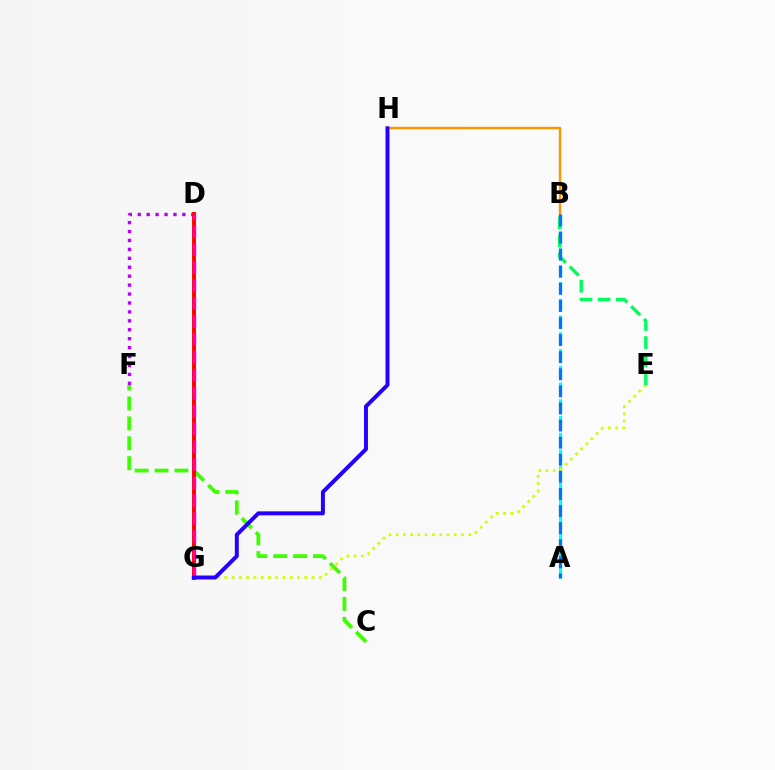{('A', 'B'): [{'color': '#00fff6', 'line_style': 'dashed', 'thickness': 2.28}, {'color': '#0074ff', 'line_style': 'dashed', 'thickness': 2.32}], ('C', 'F'): [{'color': '#3dff00', 'line_style': 'dashed', 'thickness': 2.7}], ('D', 'F'): [{'color': '#b900ff', 'line_style': 'dotted', 'thickness': 2.43}], ('B', 'H'): [{'color': '#ff9400', 'line_style': 'solid', 'thickness': 1.73}], ('E', 'G'): [{'color': '#d1ff00', 'line_style': 'dotted', 'thickness': 1.97}], ('D', 'G'): [{'color': '#ff0000', 'line_style': 'solid', 'thickness': 2.81}, {'color': '#ff00ac', 'line_style': 'dashed', 'thickness': 2.43}], ('B', 'E'): [{'color': '#00ff5c', 'line_style': 'dashed', 'thickness': 2.45}], ('G', 'H'): [{'color': '#2500ff', 'line_style': 'solid', 'thickness': 2.86}]}